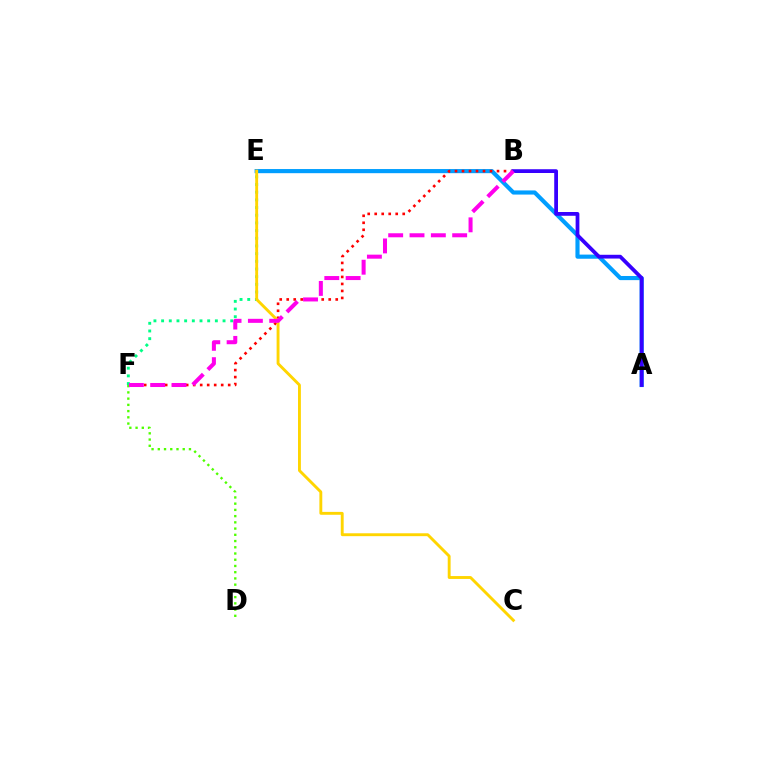{('D', 'F'): [{'color': '#4fff00', 'line_style': 'dotted', 'thickness': 1.69}], ('A', 'E'): [{'color': '#009eff', 'line_style': 'solid', 'thickness': 2.98}], ('B', 'F'): [{'color': '#ff0000', 'line_style': 'dotted', 'thickness': 1.9}, {'color': '#ff00ed', 'line_style': 'dashed', 'thickness': 2.9}], ('E', 'F'): [{'color': '#00ff86', 'line_style': 'dotted', 'thickness': 2.09}], ('A', 'B'): [{'color': '#3700ff', 'line_style': 'solid', 'thickness': 2.71}], ('C', 'E'): [{'color': '#ffd500', 'line_style': 'solid', 'thickness': 2.08}]}